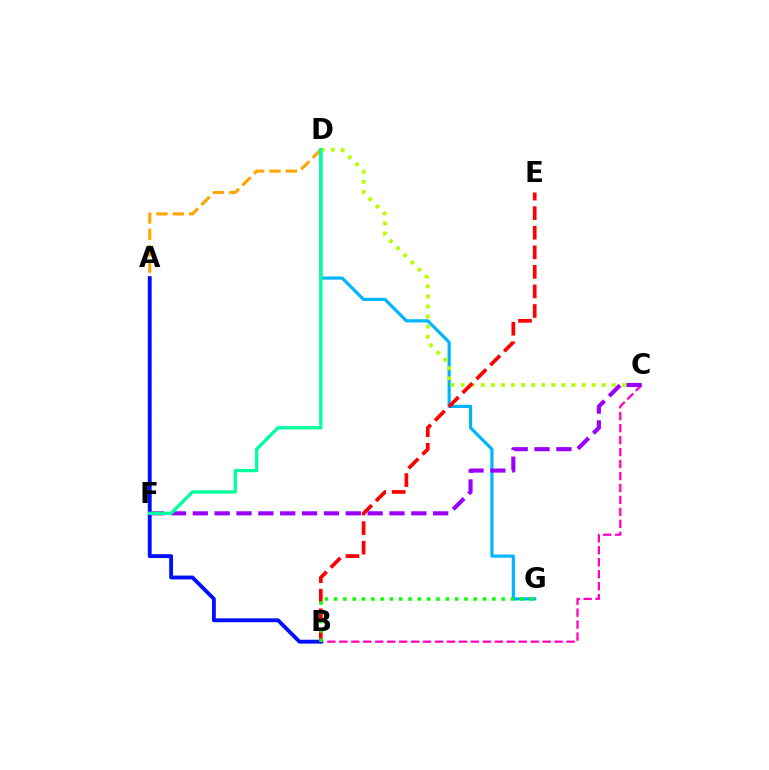{('D', 'G'): [{'color': '#00b5ff', 'line_style': 'solid', 'thickness': 2.3}], ('C', 'D'): [{'color': '#b3ff00', 'line_style': 'dotted', 'thickness': 2.74}], ('B', 'C'): [{'color': '#ff00bd', 'line_style': 'dashed', 'thickness': 1.63}], ('D', 'F'): [{'color': '#ffa500', 'line_style': 'dashed', 'thickness': 2.22}, {'color': '#00ff9d', 'line_style': 'solid', 'thickness': 2.38}], ('A', 'B'): [{'color': '#0010ff', 'line_style': 'solid', 'thickness': 2.78}], ('C', 'F'): [{'color': '#9b00ff', 'line_style': 'dashed', 'thickness': 2.97}], ('B', 'E'): [{'color': '#ff0000', 'line_style': 'dashed', 'thickness': 2.66}], ('B', 'G'): [{'color': '#08ff00', 'line_style': 'dotted', 'thickness': 2.53}]}